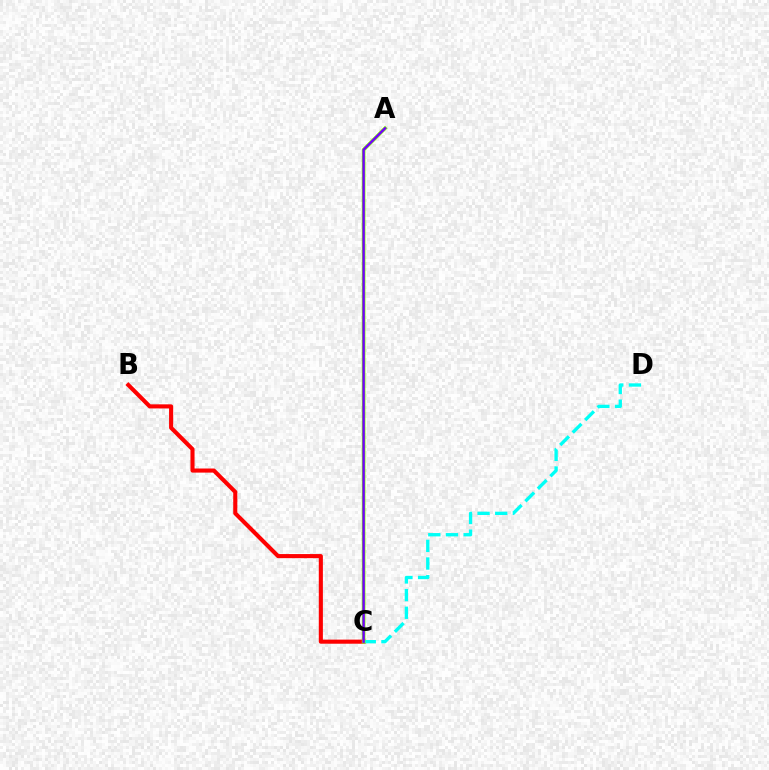{('B', 'C'): [{'color': '#ff0000', 'line_style': 'solid', 'thickness': 2.95}], ('C', 'D'): [{'color': '#00fff6', 'line_style': 'dashed', 'thickness': 2.4}], ('A', 'C'): [{'color': '#84ff00', 'line_style': 'solid', 'thickness': 2.61}, {'color': '#7200ff', 'line_style': 'solid', 'thickness': 1.73}]}